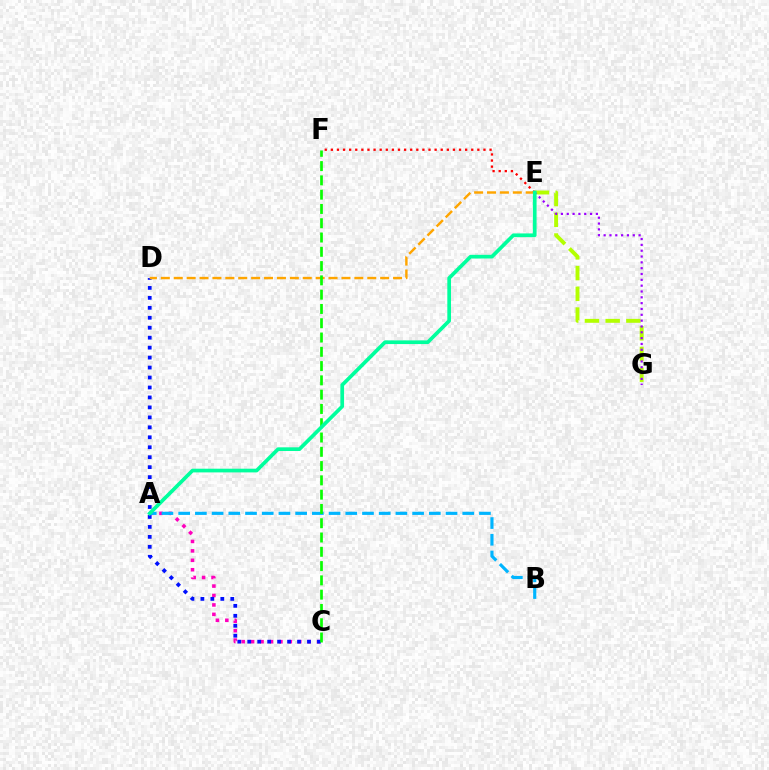{('E', 'F'): [{'color': '#ff0000', 'line_style': 'dotted', 'thickness': 1.66}], ('A', 'C'): [{'color': '#ff00bd', 'line_style': 'dotted', 'thickness': 2.56}], ('E', 'G'): [{'color': '#b3ff00', 'line_style': 'dashed', 'thickness': 2.82}, {'color': '#9b00ff', 'line_style': 'dotted', 'thickness': 1.58}], ('A', 'B'): [{'color': '#00b5ff', 'line_style': 'dashed', 'thickness': 2.27}], ('C', 'D'): [{'color': '#0010ff', 'line_style': 'dotted', 'thickness': 2.71}], ('D', 'E'): [{'color': '#ffa500', 'line_style': 'dashed', 'thickness': 1.75}], ('C', 'F'): [{'color': '#08ff00', 'line_style': 'dashed', 'thickness': 1.94}], ('A', 'E'): [{'color': '#00ff9d', 'line_style': 'solid', 'thickness': 2.66}]}